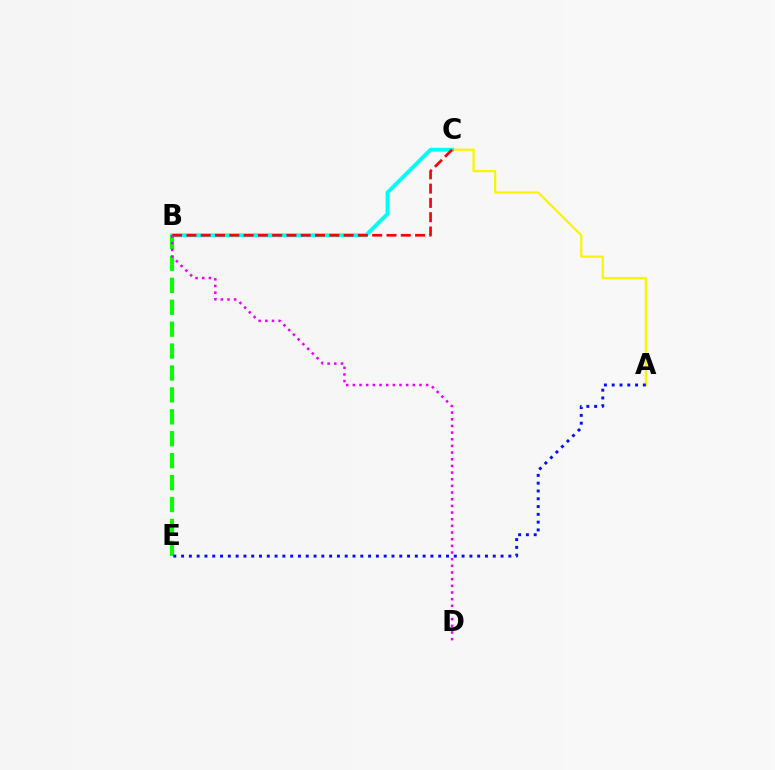{('A', 'C'): [{'color': '#fcf500', 'line_style': 'solid', 'thickness': 1.61}], ('B', 'C'): [{'color': '#00fff6', 'line_style': 'solid', 'thickness': 2.79}, {'color': '#ff0000', 'line_style': 'dashed', 'thickness': 1.94}], ('B', 'E'): [{'color': '#08ff00', 'line_style': 'dashed', 'thickness': 2.98}], ('A', 'E'): [{'color': '#0010ff', 'line_style': 'dotted', 'thickness': 2.12}], ('B', 'D'): [{'color': '#ee00ff', 'line_style': 'dotted', 'thickness': 1.81}]}